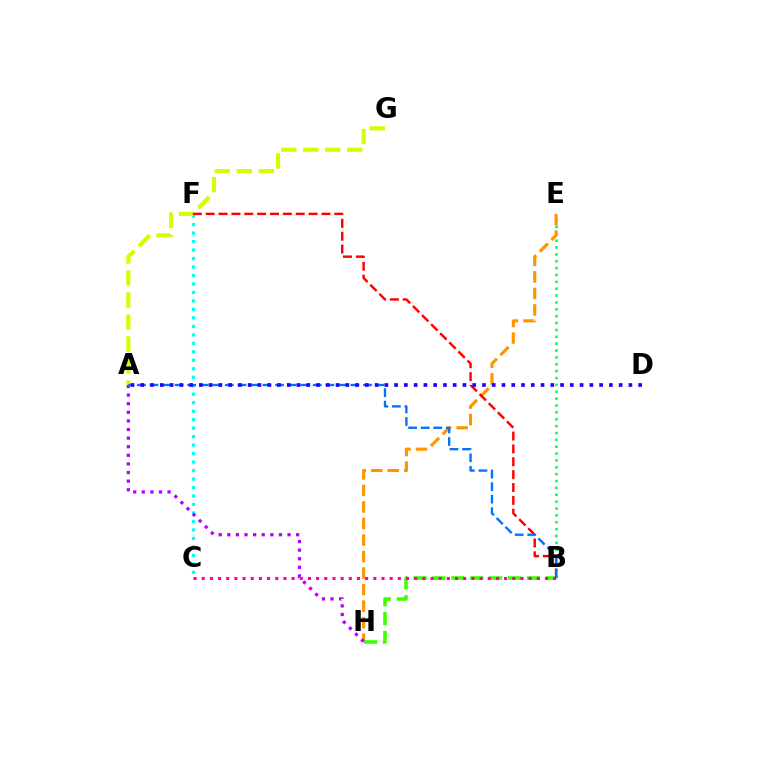{('C', 'F'): [{'color': '#00fff6', 'line_style': 'dotted', 'thickness': 2.3}], ('A', 'G'): [{'color': '#d1ff00', 'line_style': 'dashed', 'thickness': 2.99}], ('B', 'E'): [{'color': '#00ff5c', 'line_style': 'dotted', 'thickness': 1.87}], ('E', 'H'): [{'color': '#ff9400', 'line_style': 'dashed', 'thickness': 2.25}], ('B', 'H'): [{'color': '#3dff00', 'line_style': 'dashed', 'thickness': 2.57}], ('A', 'H'): [{'color': '#b900ff', 'line_style': 'dotted', 'thickness': 2.34}], ('B', 'F'): [{'color': '#ff0000', 'line_style': 'dashed', 'thickness': 1.75}], ('B', 'C'): [{'color': '#ff00ac', 'line_style': 'dotted', 'thickness': 2.22}], ('A', 'B'): [{'color': '#0074ff', 'line_style': 'dashed', 'thickness': 1.71}], ('A', 'D'): [{'color': '#2500ff', 'line_style': 'dotted', 'thickness': 2.65}]}